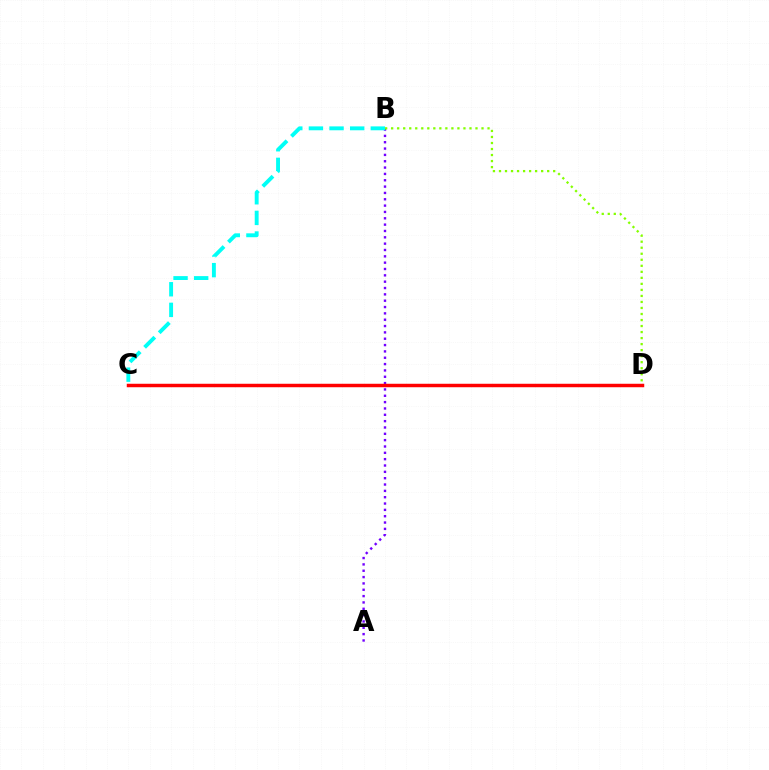{('A', 'B'): [{'color': '#7200ff', 'line_style': 'dotted', 'thickness': 1.72}], ('B', 'D'): [{'color': '#84ff00', 'line_style': 'dotted', 'thickness': 1.64}], ('C', 'D'): [{'color': '#ff0000', 'line_style': 'solid', 'thickness': 2.5}], ('B', 'C'): [{'color': '#00fff6', 'line_style': 'dashed', 'thickness': 2.8}]}